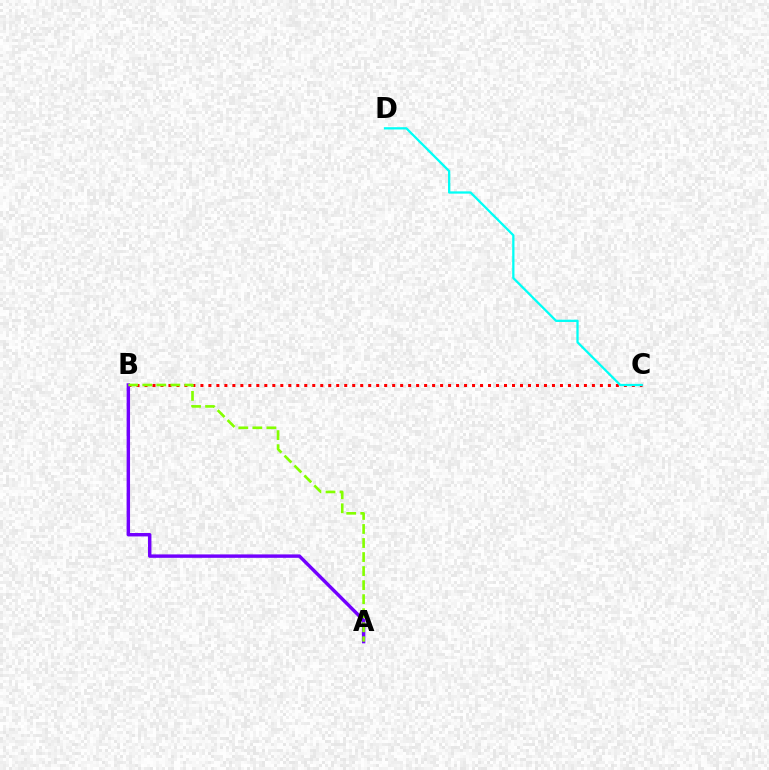{('B', 'C'): [{'color': '#ff0000', 'line_style': 'dotted', 'thickness': 2.17}], ('C', 'D'): [{'color': '#00fff6', 'line_style': 'solid', 'thickness': 1.64}], ('A', 'B'): [{'color': '#7200ff', 'line_style': 'solid', 'thickness': 2.46}, {'color': '#84ff00', 'line_style': 'dashed', 'thickness': 1.91}]}